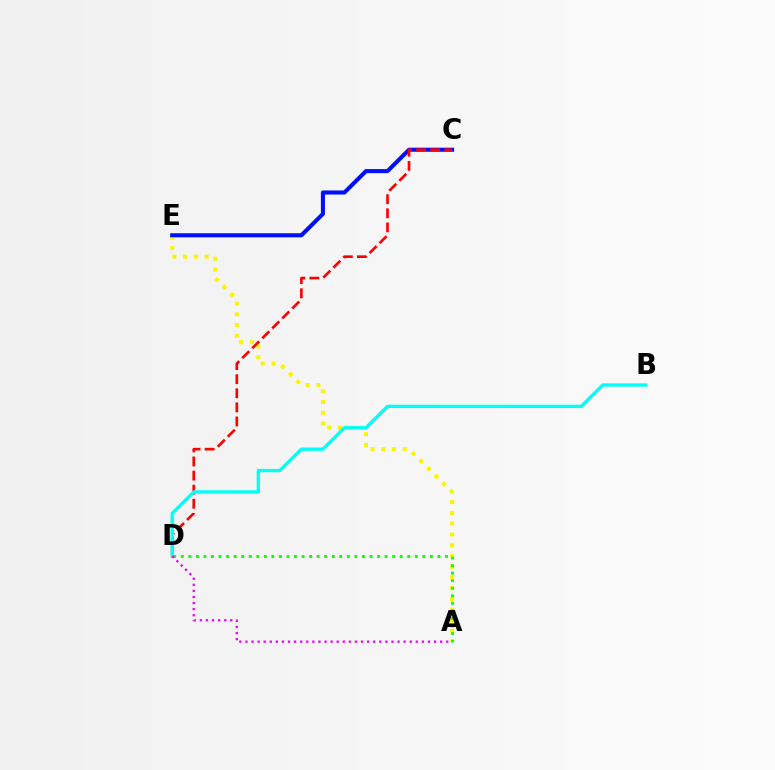{('A', 'E'): [{'color': '#fcf500', 'line_style': 'dotted', 'thickness': 2.92}], ('A', 'D'): [{'color': '#08ff00', 'line_style': 'dotted', 'thickness': 2.05}, {'color': '#ee00ff', 'line_style': 'dotted', 'thickness': 1.65}], ('C', 'E'): [{'color': '#0010ff', 'line_style': 'solid', 'thickness': 2.94}], ('C', 'D'): [{'color': '#ff0000', 'line_style': 'dashed', 'thickness': 1.92}], ('B', 'D'): [{'color': '#00fff6', 'line_style': 'solid', 'thickness': 2.4}]}